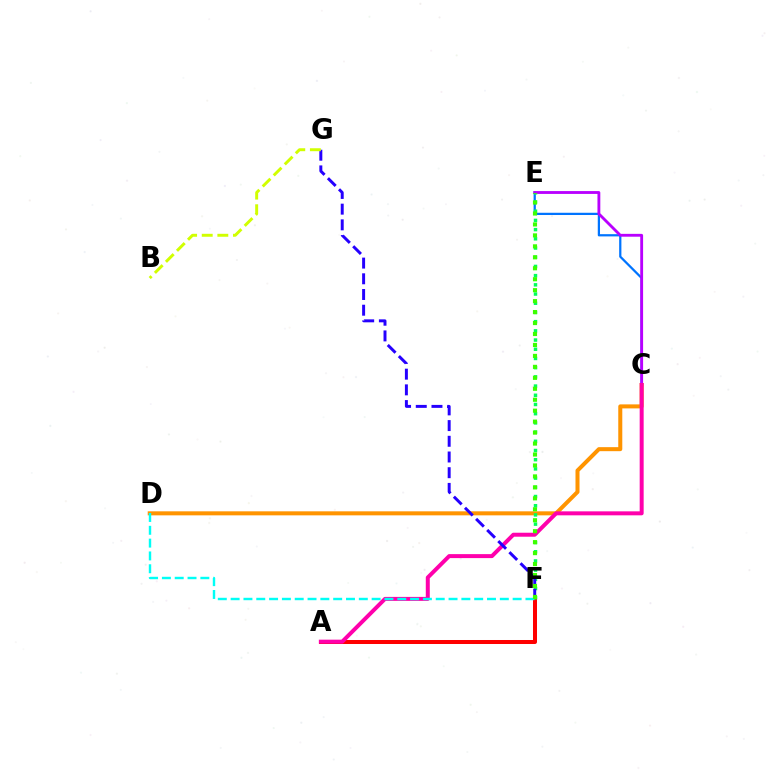{('C', 'D'): [{'color': '#ff9400', 'line_style': 'solid', 'thickness': 2.9}], ('C', 'E'): [{'color': '#0074ff', 'line_style': 'solid', 'thickness': 1.61}, {'color': '#b900ff', 'line_style': 'solid', 'thickness': 2.05}], ('A', 'F'): [{'color': '#ff0000', 'line_style': 'solid', 'thickness': 2.89}], ('E', 'F'): [{'color': '#00ff5c', 'line_style': 'dotted', 'thickness': 2.5}, {'color': '#3dff00', 'line_style': 'dotted', 'thickness': 2.98}], ('A', 'C'): [{'color': '#ff00ac', 'line_style': 'solid', 'thickness': 2.87}], ('F', 'G'): [{'color': '#2500ff', 'line_style': 'dashed', 'thickness': 2.13}], ('D', 'F'): [{'color': '#00fff6', 'line_style': 'dashed', 'thickness': 1.74}], ('B', 'G'): [{'color': '#d1ff00', 'line_style': 'dashed', 'thickness': 2.12}]}